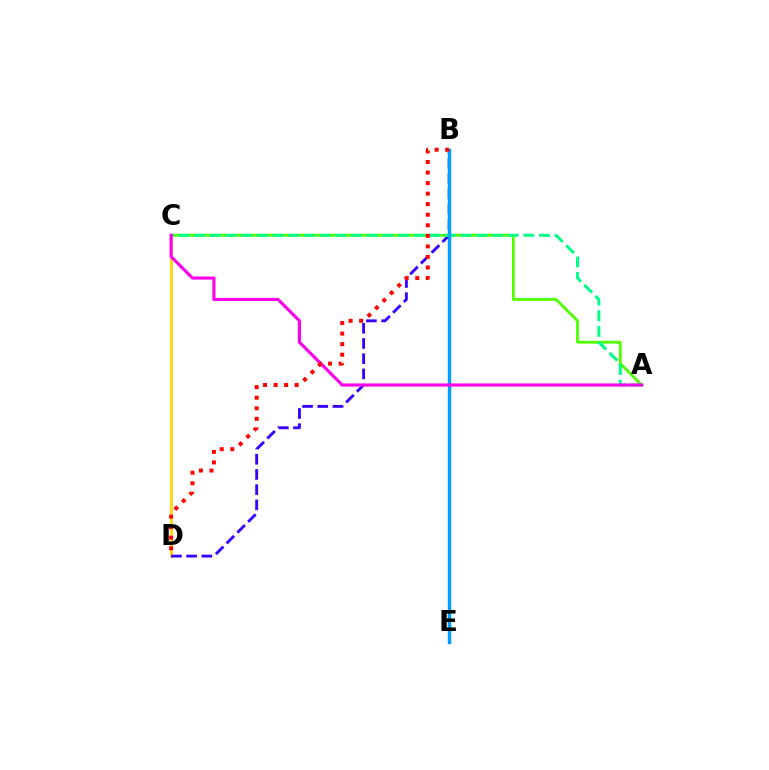{('C', 'D'): [{'color': '#ffd500', 'line_style': 'solid', 'thickness': 1.93}], ('B', 'D'): [{'color': '#3700ff', 'line_style': 'dashed', 'thickness': 2.07}, {'color': '#ff0000', 'line_style': 'dotted', 'thickness': 2.87}], ('A', 'C'): [{'color': '#4fff00', 'line_style': 'solid', 'thickness': 2.0}, {'color': '#00ff86', 'line_style': 'dashed', 'thickness': 2.13}, {'color': '#ff00ed', 'line_style': 'solid', 'thickness': 2.25}], ('B', 'E'): [{'color': '#009eff', 'line_style': 'solid', 'thickness': 2.48}]}